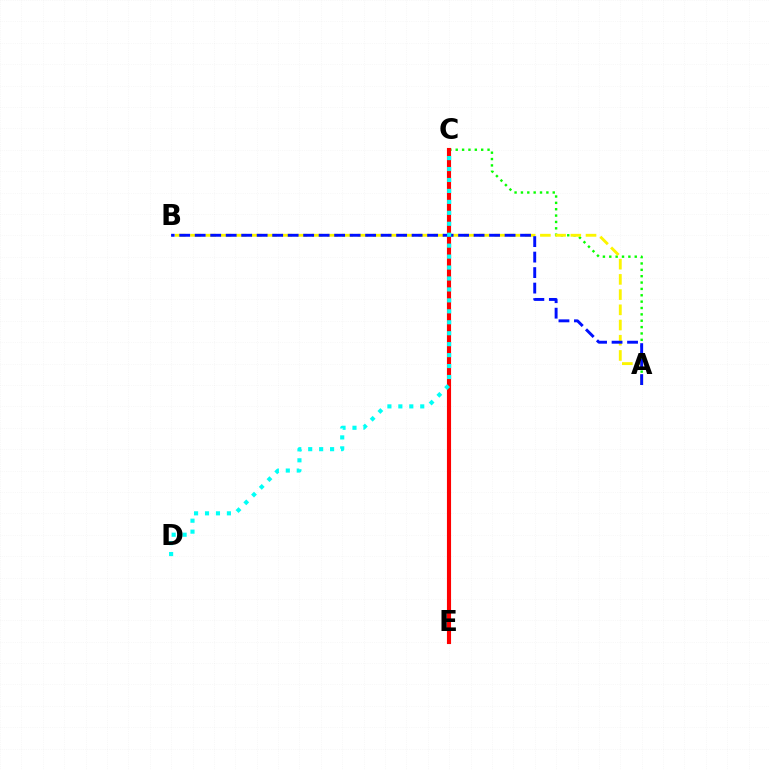{('A', 'C'): [{'color': '#08ff00', 'line_style': 'dotted', 'thickness': 1.73}], ('C', 'E'): [{'color': '#ee00ff', 'line_style': 'dotted', 'thickness': 1.81}, {'color': '#ff0000', 'line_style': 'solid', 'thickness': 2.97}], ('A', 'B'): [{'color': '#fcf500', 'line_style': 'dashed', 'thickness': 2.07}, {'color': '#0010ff', 'line_style': 'dashed', 'thickness': 2.1}], ('C', 'D'): [{'color': '#00fff6', 'line_style': 'dotted', 'thickness': 2.97}]}